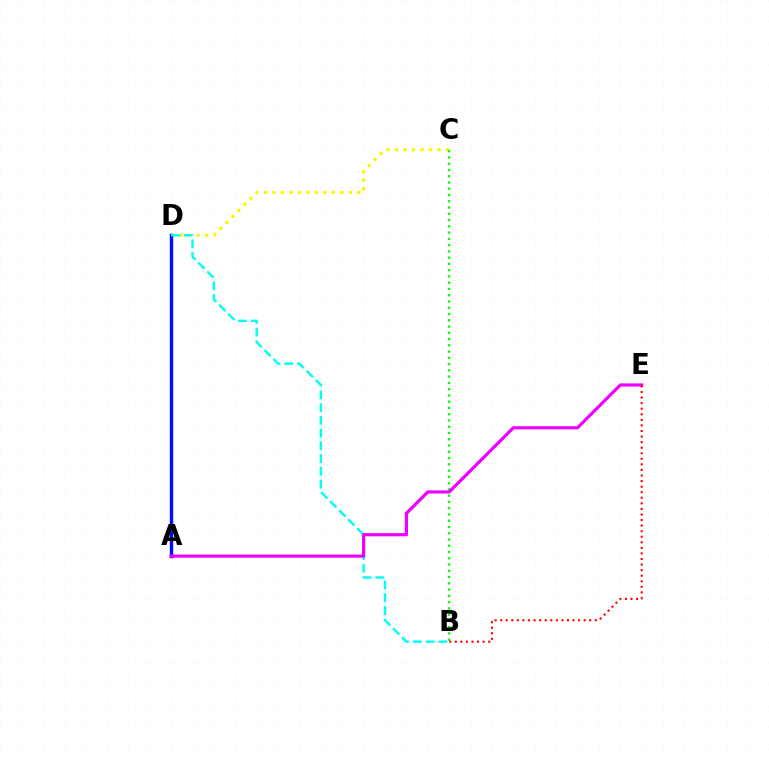{('C', 'D'): [{'color': '#fcf500', 'line_style': 'dotted', 'thickness': 2.31}], ('B', 'C'): [{'color': '#08ff00', 'line_style': 'dotted', 'thickness': 1.7}], ('A', 'D'): [{'color': '#0010ff', 'line_style': 'solid', 'thickness': 2.47}], ('B', 'D'): [{'color': '#00fff6', 'line_style': 'dashed', 'thickness': 1.73}], ('A', 'E'): [{'color': '#ee00ff', 'line_style': 'solid', 'thickness': 2.3}], ('B', 'E'): [{'color': '#ff0000', 'line_style': 'dotted', 'thickness': 1.51}]}